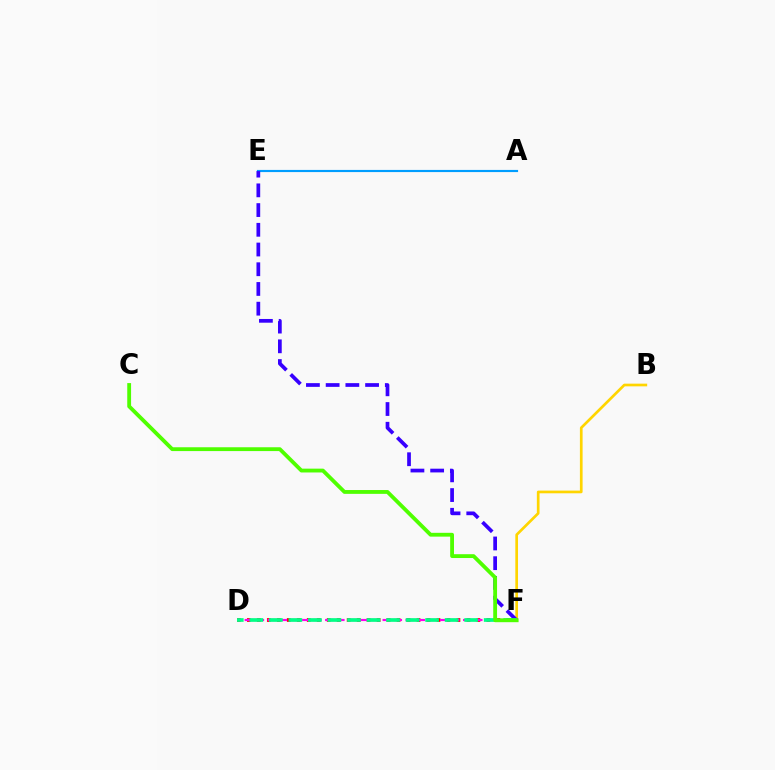{('D', 'F'): [{'color': '#ff0000', 'line_style': 'dotted', 'thickness': 2.71}, {'color': '#ff00ed', 'line_style': 'dashed', 'thickness': 1.56}, {'color': '#00ff86', 'line_style': 'dashed', 'thickness': 2.65}], ('B', 'F'): [{'color': '#ffd500', 'line_style': 'solid', 'thickness': 1.94}], ('A', 'E'): [{'color': '#009eff', 'line_style': 'solid', 'thickness': 1.55}], ('E', 'F'): [{'color': '#3700ff', 'line_style': 'dashed', 'thickness': 2.68}], ('C', 'F'): [{'color': '#4fff00', 'line_style': 'solid', 'thickness': 2.75}]}